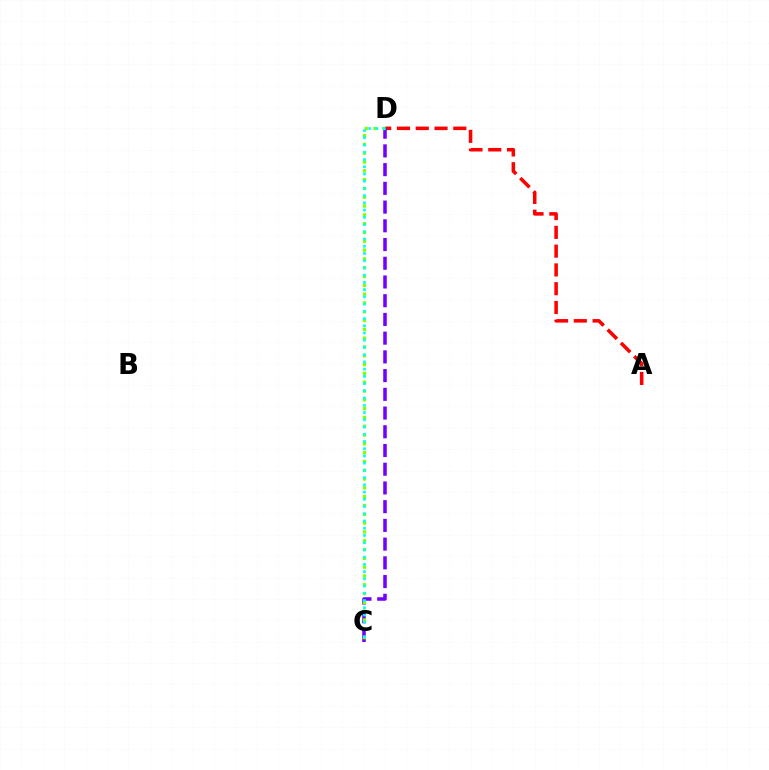{('A', 'D'): [{'color': '#ff0000', 'line_style': 'dashed', 'thickness': 2.55}], ('C', 'D'): [{'color': '#7200ff', 'line_style': 'dashed', 'thickness': 2.54}, {'color': '#84ff00', 'line_style': 'dotted', 'thickness': 2.39}, {'color': '#00fff6', 'line_style': 'dotted', 'thickness': 1.96}]}